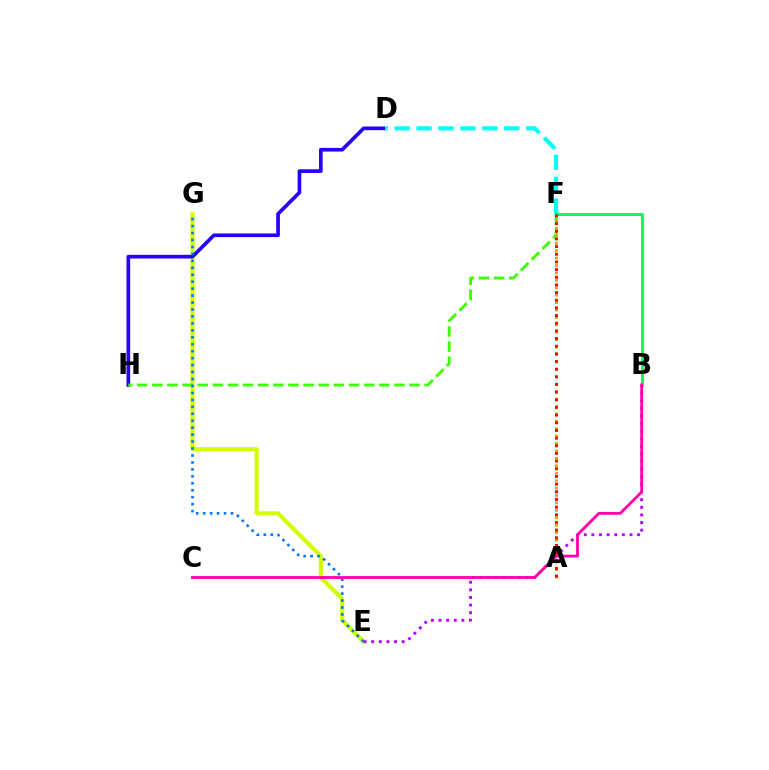{('E', 'G'): [{'color': '#d1ff00', 'line_style': 'solid', 'thickness': 2.97}, {'color': '#0074ff', 'line_style': 'dotted', 'thickness': 1.89}], ('D', 'H'): [{'color': '#2500ff', 'line_style': 'solid', 'thickness': 2.65}], ('B', 'E'): [{'color': '#b900ff', 'line_style': 'dotted', 'thickness': 2.07}], ('D', 'F'): [{'color': '#00fff6', 'line_style': 'dashed', 'thickness': 2.98}], ('F', 'H'): [{'color': '#3dff00', 'line_style': 'dashed', 'thickness': 2.06}], ('A', 'F'): [{'color': '#ff9400', 'line_style': 'dotted', 'thickness': 2.02}, {'color': '#ff0000', 'line_style': 'dotted', 'thickness': 2.08}], ('B', 'F'): [{'color': '#00ff5c', 'line_style': 'solid', 'thickness': 2.12}], ('B', 'C'): [{'color': '#ff00ac', 'line_style': 'solid', 'thickness': 2.02}]}